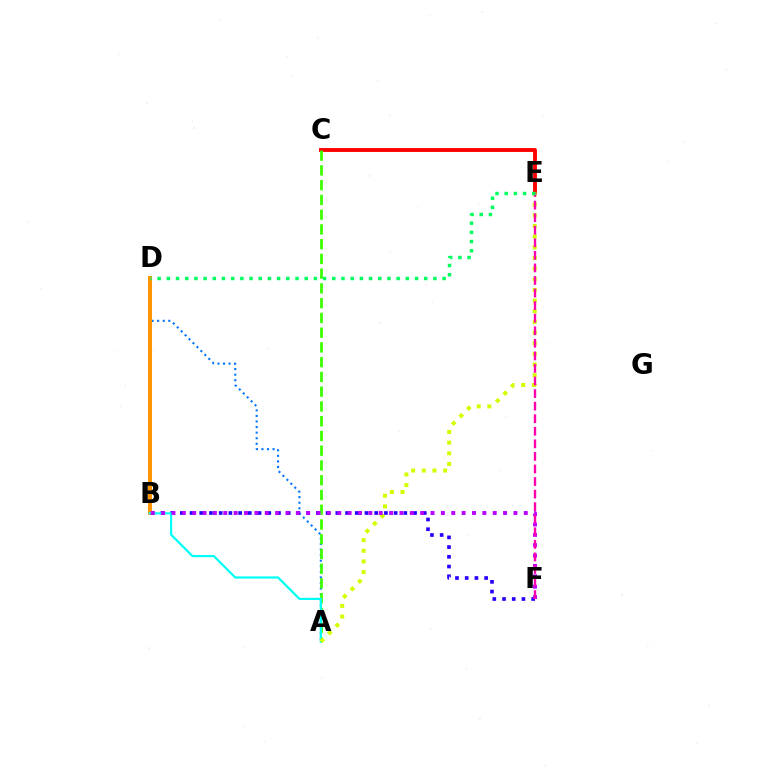{('A', 'D'): [{'color': '#0074ff', 'line_style': 'dotted', 'thickness': 1.51}], ('B', 'F'): [{'color': '#2500ff', 'line_style': 'dotted', 'thickness': 2.64}, {'color': '#b900ff', 'line_style': 'dotted', 'thickness': 2.82}], ('B', 'D'): [{'color': '#ff9400', 'line_style': 'solid', 'thickness': 2.85}], ('C', 'E'): [{'color': '#ff0000', 'line_style': 'solid', 'thickness': 2.78}], ('A', 'C'): [{'color': '#3dff00', 'line_style': 'dashed', 'thickness': 2.0}], ('A', 'B'): [{'color': '#00fff6', 'line_style': 'solid', 'thickness': 1.58}], ('A', 'E'): [{'color': '#d1ff00', 'line_style': 'dotted', 'thickness': 2.9}], ('E', 'F'): [{'color': '#ff00ac', 'line_style': 'dashed', 'thickness': 1.71}], ('D', 'E'): [{'color': '#00ff5c', 'line_style': 'dotted', 'thickness': 2.5}]}